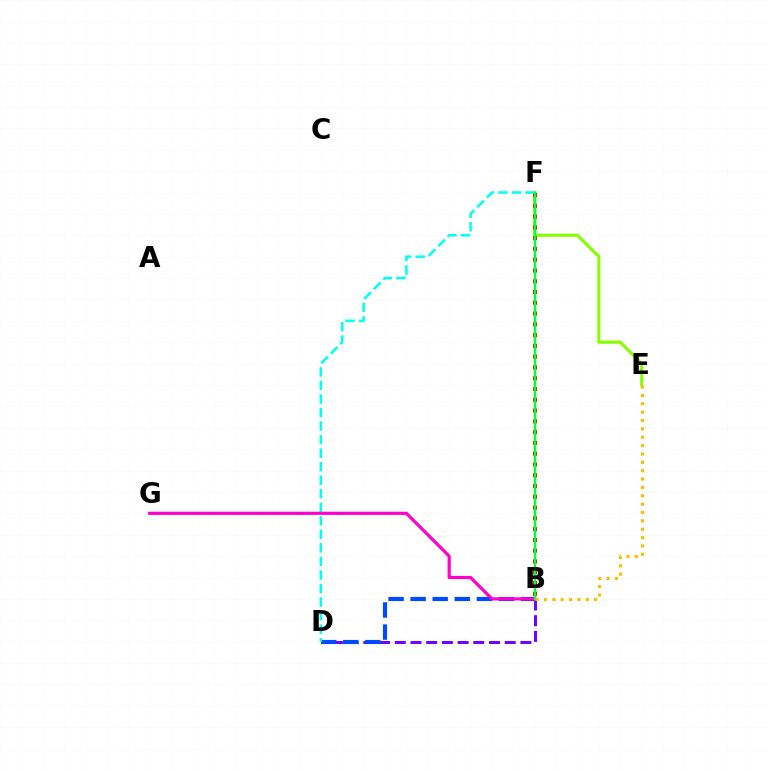{('E', 'F'): [{'color': '#84ff00', 'line_style': 'solid', 'thickness': 2.23}], ('B', 'F'): [{'color': '#ff0000', 'line_style': 'dotted', 'thickness': 2.93}, {'color': '#00ff39', 'line_style': 'solid', 'thickness': 1.77}], ('B', 'D'): [{'color': '#7200ff', 'line_style': 'dashed', 'thickness': 2.13}, {'color': '#004bff', 'line_style': 'dashed', 'thickness': 3.0}], ('D', 'F'): [{'color': '#00fff6', 'line_style': 'dashed', 'thickness': 1.84}], ('B', 'G'): [{'color': '#ff00cf', 'line_style': 'solid', 'thickness': 2.28}], ('B', 'E'): [{'color': '#ffbd00', 'line_style': 'dotted', 'thickness': 2.27}]}